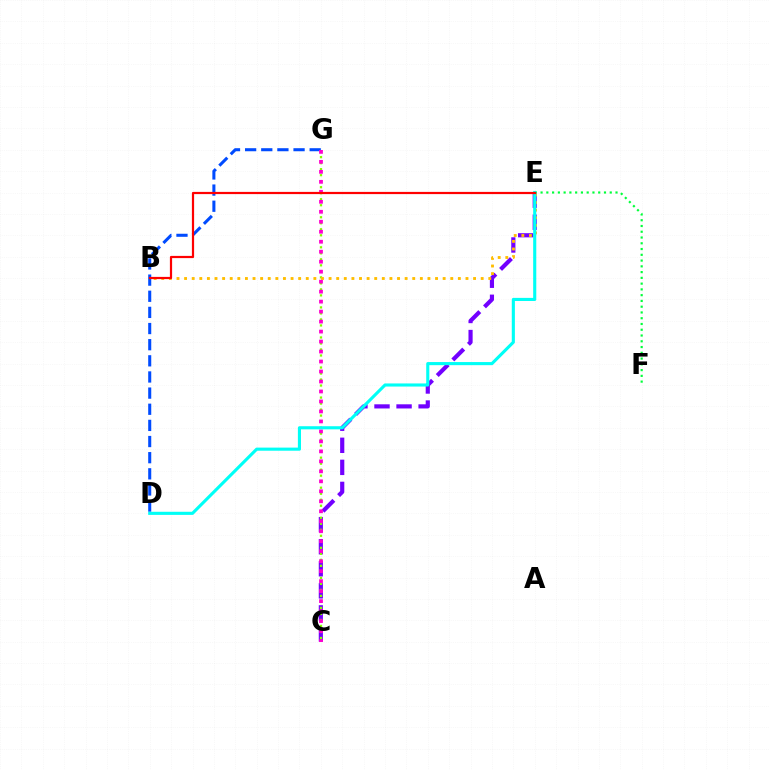{('D', 'G'): [{'color': '#004bff', 'line_style': 'dashed', 'thickness': 2.19}], ('C', 'E'): [{'color': '#7200ff', 'line_style': 'dashed', 'thickness': 3.0}], ('E', 'F'): [{'color': '#00ff39', 'line_style': 'dotted', 'thickness': 1.57}], ('C', 'G'): [{'color': '#84ff00', 'line_style': 'dotted', 'thickness': 1.63}, {'color': '#ff00cf', 'line_style': 'dotted', 'thickness': 2.71}], ('B', 'E'): [{'color': '#ffbd00', 'line_style': 'dotted', 'thickness': 2.07}, {'color': '#ff0000', 'line_style': 'solid', 'thickness': 1.59}], ('D', 'E'): [{'color': '#00fff6', 'line_style': 'solid', 'thickness': 2.24}]}